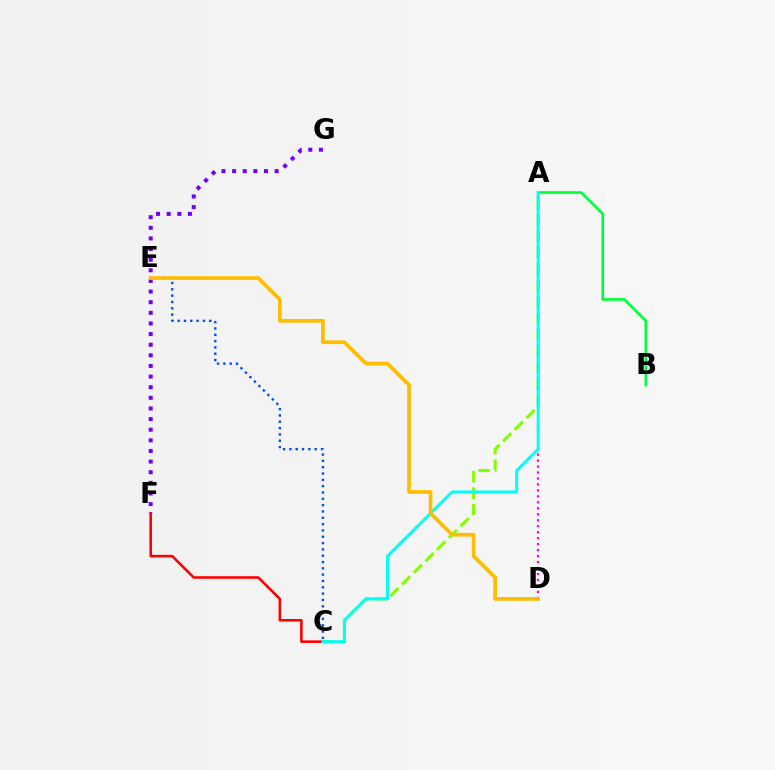{('A', 'B'): [{'color': '#00ff39', 'line_style': 'solid', 'thickness': 1.91}], ('A', 'D'): [{'color': '#ff00cf', 'line_style': 'dotted', 'thickness': 1.62}], ('C', 'E'): [{'color': '#004bff', 'line_style': 'dotted', 'thickness': 1.72}], ('C', 'F'): [{'color': '#ff0000', 'line_style': 'solid', 'thickness': 1.86}], ('A', 'C'): [{'color': '#84ff00', 'line_style': 'dashed', 'thickness': 2.24}, {'color': '#00fff6', 'line_style': 'solid', 'thickness': 2.14}], ('F', 'G'): [{'color': '#7200ff', 'line_style': 'dotted', 'thickness': 2.89}], ('D', 'E'): [{'color': '#ffbd00', 'line_style': 'solid', 'thickness': 2.67}]}